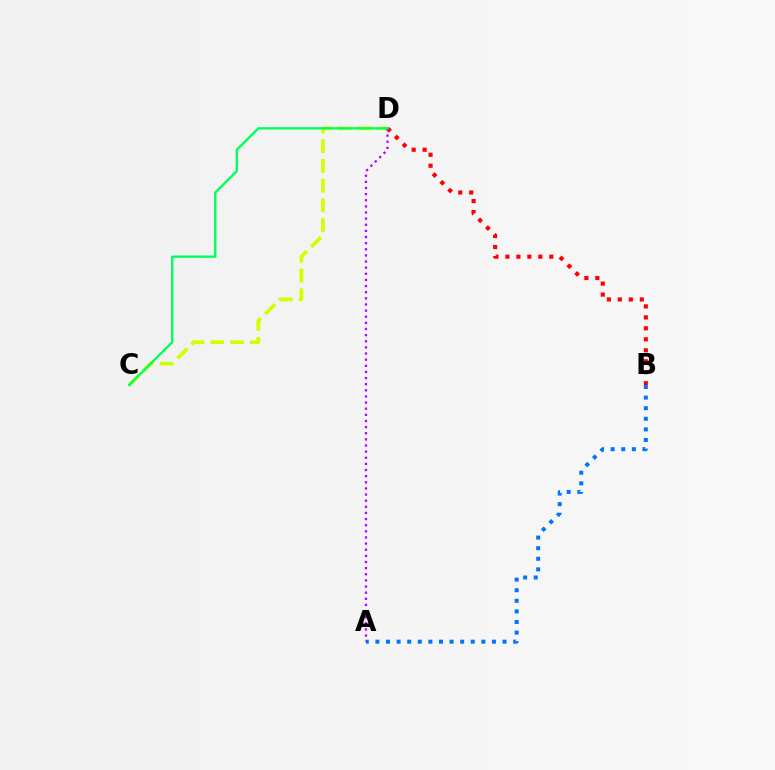{('A', 'B'): [{'color': '#0074ff', 'line_style': 'dotted', 'thickness': 2.88}], ('B', 'D'): [{'color': '#ff0000', 'line_style': 'dotted', 'thickness': 2.98}], ('C', 'D'): [{'color': '#d1ff00', 'line_style': 'dashed', 'thickness': 2.68}, {'color': '#00ff5c', 'line_style': 'solid', 'thickness': 1.7}], ('A', 'D'): [{'color': '#b900ff', 'line_style': 'dotted', 'thickness': 1.67}]}